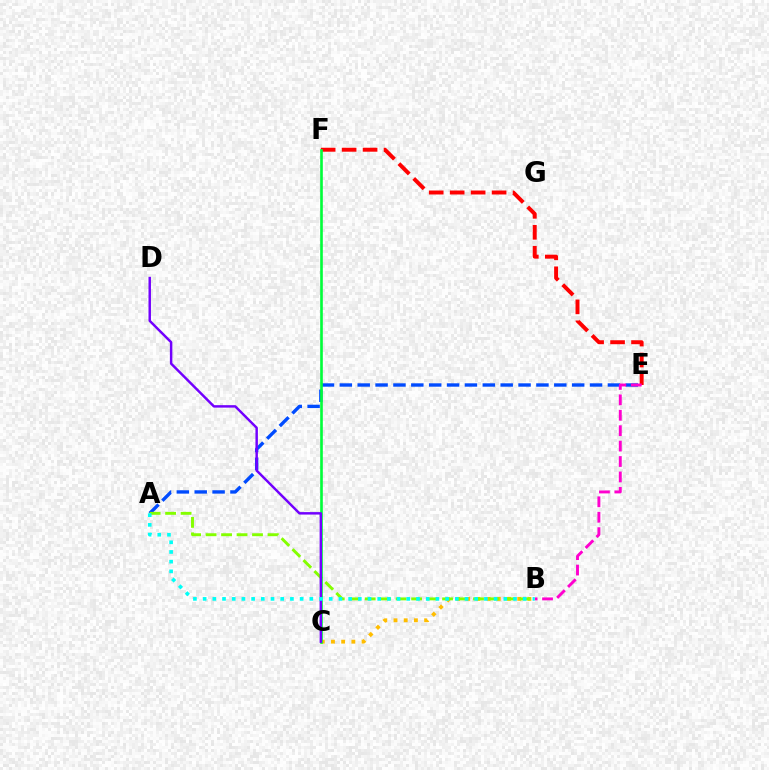{('A', 'E'): [{'color': '#004bff', 'line_style': 'dashed', 'thickness': 2.43}], ('B', 'C'): [{'color': '#ffbd00', 'line_style': 'dotted', 'thickness': 2.77}], ('E', 'F'): [{'color': '#ff0000', 'line_style': 'dashed', 'thickness': 2.85}], ('A', 'B'): [{'color': '#84ff00', 'line_style': 'dashed', 'thickness': 2.1}, {'color': '#00fff6', 'line_style': 'dotted', 'thickness': 2.64}], ('C', 'F'): [{'color': '#00ff39', 'line_style': 'solid', 'thickness': 1.9}], ('C', 'D'): [{'color': '#7200ff', 'line_style': 'solid', 'thickness': 1.77}], ('B', 'E'): [{'color': '#ff00cf', 'line_style': 'dashed', 'thickness': 2.09}]}